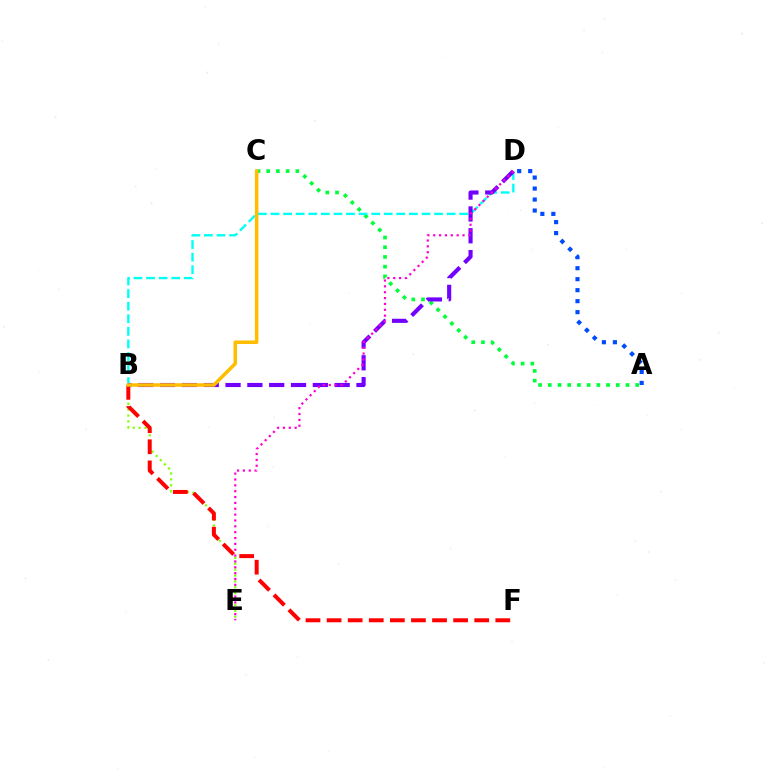{('A', 'C'): [{'color': '#00ff39', 'line_style': 'dotted', 'thickness': 2.64}], ('B', 'E'): [{'color': '#84ff00', 'line_style': 'dotted', 'thickness': 1.6}], ('A', 'D'): [{'color': '#004bff', 'line_style': 'dotted', 'thickness': 2.99}], ('B', 'F'): [{'color': '#ff0000', 'line_style': 'dashed', 'thickness': 2.86}], ('B', 'D'): [{'color': '#00fff6', 'line_style': 'dashed', 'thickness': 1.71}, {'color': '#7200ff', 'line_style': 'dashed', 'thickness': 2.96}], ('B', 'C'): [{'color': '#ffbd00', 'line_style': 'solid', 'thickness': 2.53}], ('D', 'E'): [{'color': '#ff00cf', 'line_style': 'dotted', 'thickness': 1.59}]}